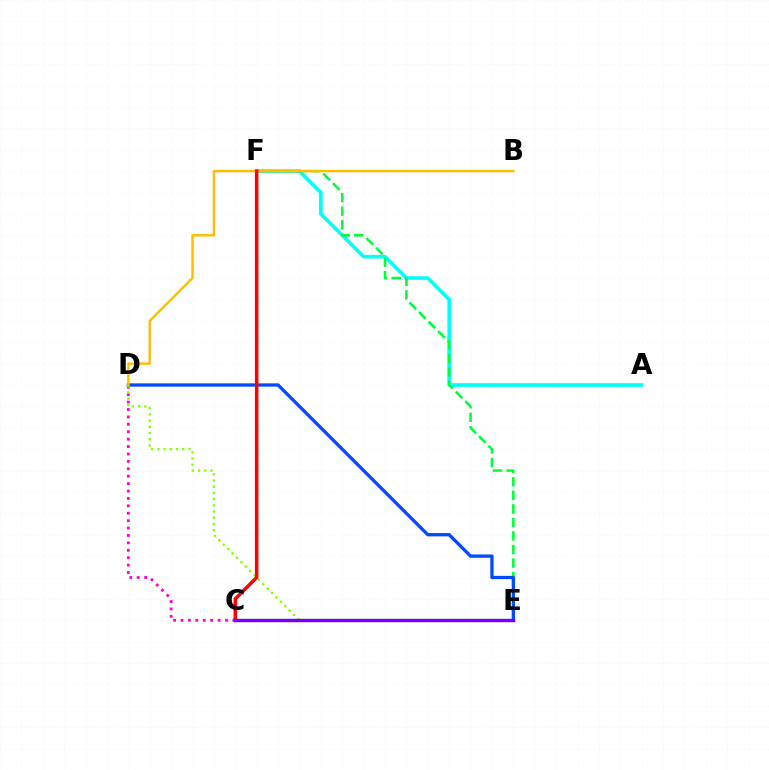{('A', 'F'): [{'color': '#00fff6', 'line_style': 'solid', 'thickness': 2.59}], ('C', 'D'): [{'color': '#ff00cf', 'line_style': 'dotted', 'thickness': 2.01}], ('E', 'F'): [{'color': '#00ff39', 'line_style': 'dashed', 'thickness': 1.84}], ('D', 'E'): [{'color': '#004bff', 'line_style': 'solid', 'thickness': 2.37}, {'color': '#84ff00', 'line_style': 'dotted', 'thickness': 1.69}], ('B', 'D'): [{'color': '#ffbd00', 'line_style': 'solid', 'thickness': 1.73}], ('C', 'F'): [{'color': '#ff0000', 'line_style': 'solid', 'thickness': 2.51}], ('C', 'E'): [{'color': '#7200ff', 'line_style': 'solid', 'thickness': 2.47}]}